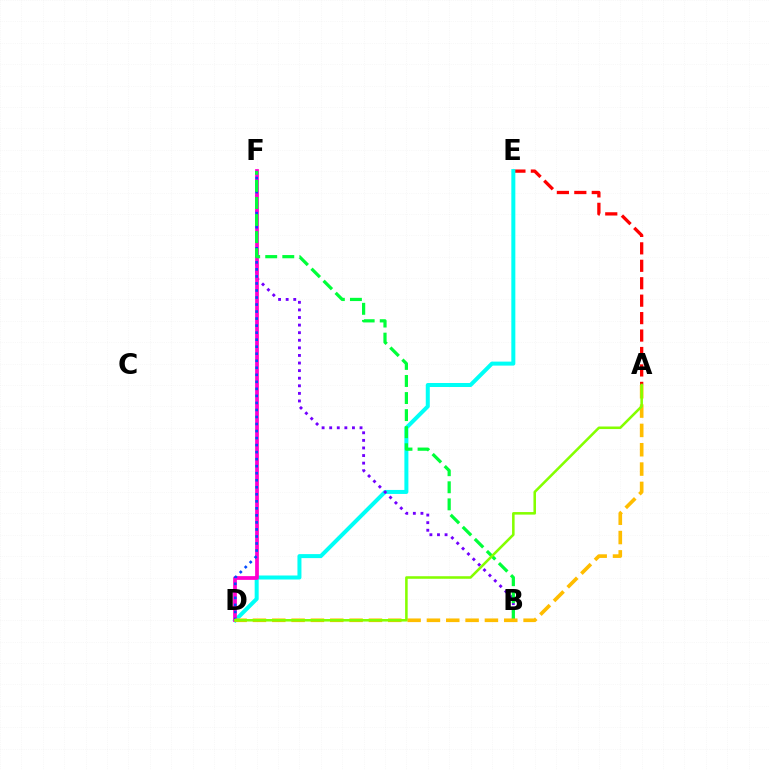{('A', 'E'): [{'color': '#ff0000', 'line_style': 'dashed', 'thickness': 2.37}], ('D', 'E'): [{'color': '#00fff6', 'line_style': 'solid', 'thickness': 2.88}], ('B', 'F'): [{'color': '#7200ff', 'line_style': 'dotted', 'thickness': 2.06}, {'color': '#00ff39', 'line_style': 'dashed', 'thickness': 2.32}], ('D', 'F'): [{'color': '#ff00cf', 'line_style': 'solid', 'thickness': 2.69}, {'color': '#004bff', 'line_style': 'dotted', 'thickness': 1.91}], ('A', 'D'): [{'color': '#ffbd00', 'line_style': 'dashed', 'thickness': 2.63}, {'color': '#84ff00', 'line_style': 'solid', 'thickness': 1.84}]}